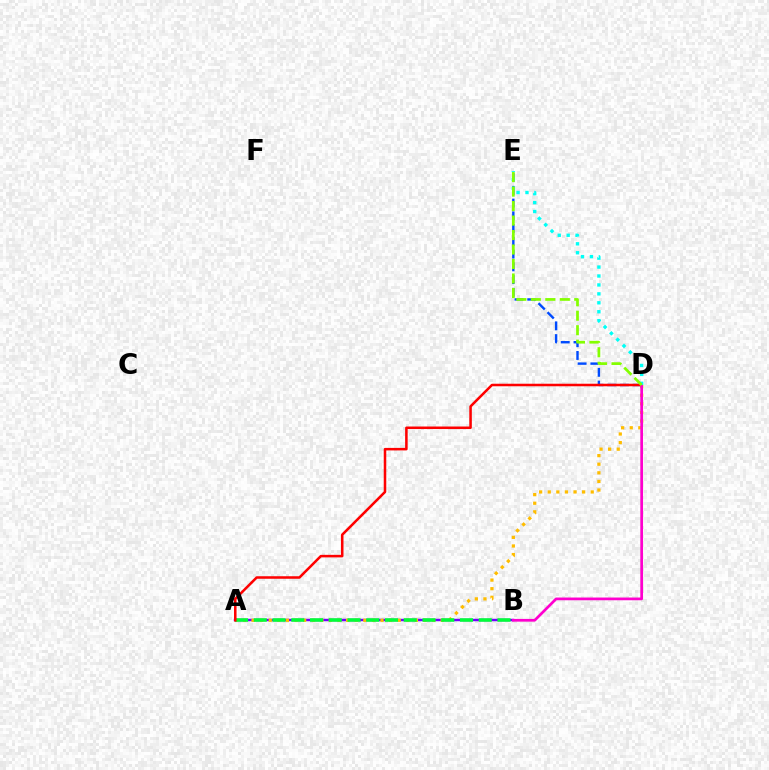{('A', 'B'): [{'color': '#7200ff', 'line_style': 'solid', 'thickness': 1.76}, {'color': '#00ff39', 'line_style': 'dashed', 'thickness': 2.55}], ('A', 'D'): [{'color': '#ffbd00', 'line_style': 'dotted', 'thickness': 2.34}, {'color': '#ff0000', 'line_style': 'solid', 'thickness': 1.82}], ('D', 'E'): [{'color': '#004bff', 'line_style': 'dashed', 'thickness': 1.73}, {'color': '#00fff6', 'line_style': 'dotted', 'thickness': 2.43}, {'color': '#84ff00', 'line_style': 'dashed', 'thickness': 1.97}], ('B', 'D'): [{'color': '#ff00cf', 'line_style': 'solid', 'thickness': 1.96}]}